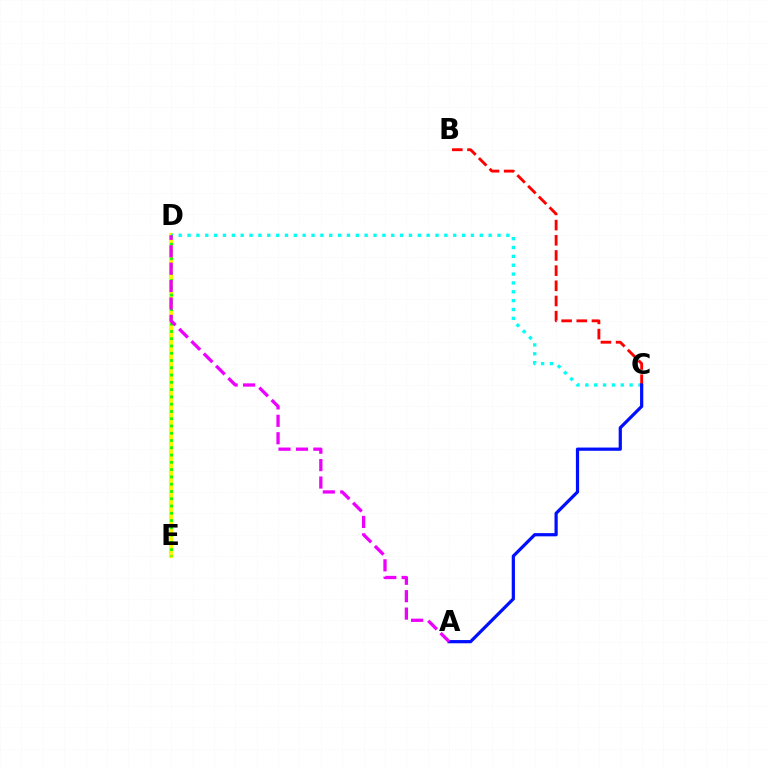{('D', 'E'): [{'color': '#fcf500', 'line_style': 'solid', 'thickness': 2.98}, {'color': '#08ff00', 'line_style': 'dotted', 'thickness': 1.98}], ('C', 'D'): [{'color': '#00fff6', 'line_style': 'dotted', 'thickness': 2.41}], ('B', 'C'): [{'color': '#ff0000', 'line_style': 'dashed', 'thickness': 2.06}], ('A', 'C'): [{'color': '#0010ff', 'line_style': 'solid', 'thickness': 2.32}], ('A', 'D'): [{'color': '#ee00ff', 'line_style': 'dashed', 'thickness': 2.37}]}